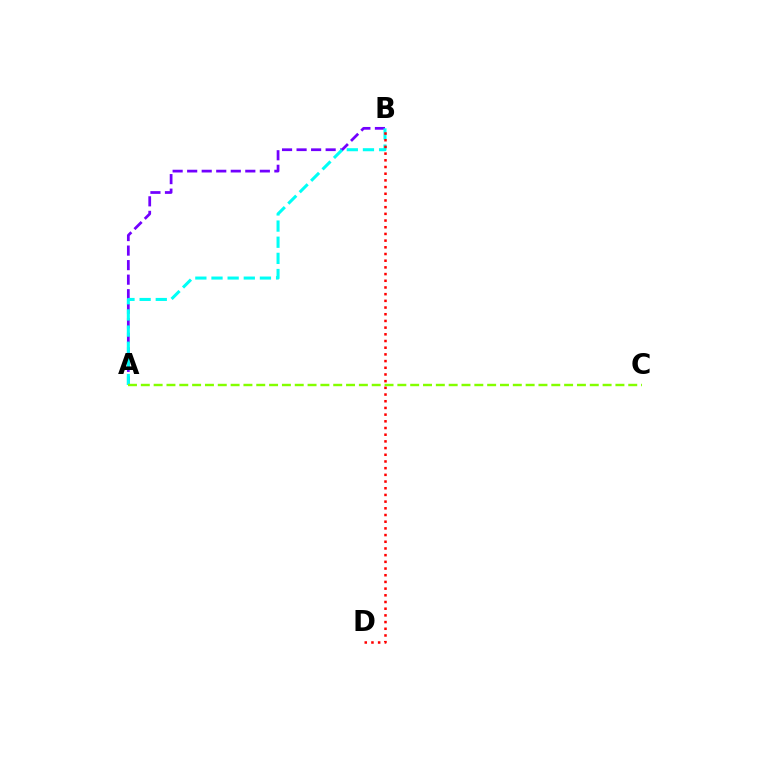{('A', 'B'): [{'color': '#7200ff', 'line_style': 'dashed', 'thickness': 1.97}, {'color': '#00fff6', 'line_style': 'dashed', 'thickness': 2.19}], ('B', 'D'): [{'color': '#ff0000', 'line_style': 'dotted', 'thickness': 1.82}], ('A', 'C'): [{'color': '#84ff00', 'line_style': 'dashed', 'thickness': 1.74}]}